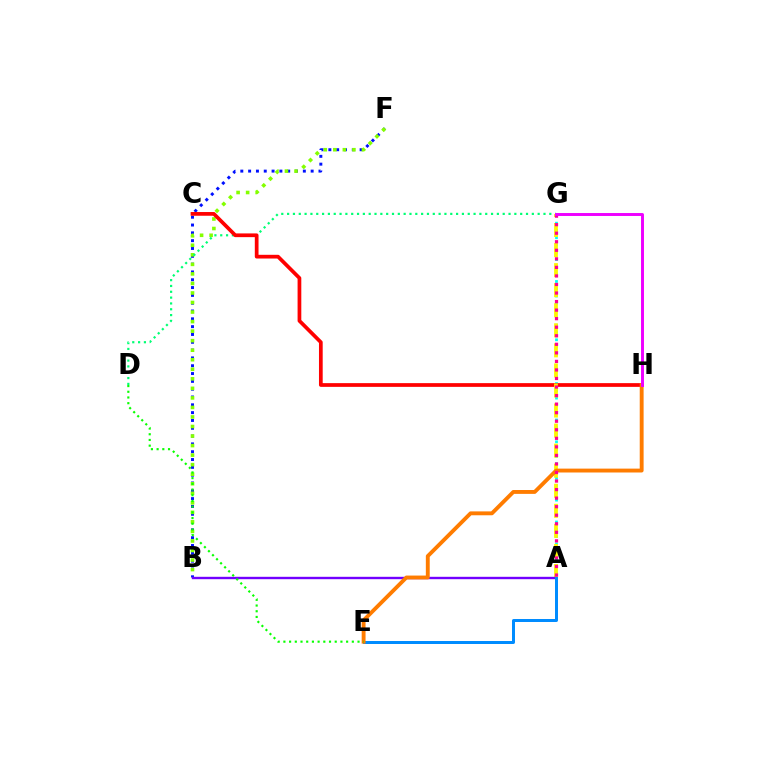{('B', 'F'): [{'color': '#0010ff', 'line_style': 'dotted', 'thickness': 2.12}, {'color': '#84ff00', 'line_style': 'dotted', 'thickness': 2.59}], ('A', 'G'): [{'color': '#00fff6', 'line_style': 'dotted', 'thickness': 1.98}, {'color': '#fcf500', 'line_style': 'dashed', 'thickness': 2.72}, {'color': '#ff0094', 'line_style': 'dotted', 'thickness': 2.32}], ('D', 'G'): [{'color': '#00ff74', 'line_style': 'dotted', 'thickness': 1.58}], ('C', 'H'): [{'color': '#ff0000', 'line_style': 'solid', 'thickness': 2.68}], ('A', 'B'): [{'color': '#7200ff', 'line_style': 'solid', 'thickness': 1.71}], ('A', 'E'): [{'color': '#008cff', 'line_style': 'solid', 'thickness': 2.15}], ('E', 'H'): [{'color': '#ff7c00', 'line_style': 'solid', 'thickness': 2.79}], ('D', 'E'): [{'color': '#08ff00', 'line_style': 'dotted', 'thickness': 1.55}], ('G', 'H'): [{'color': '#ee00ff', 'line_style': 'solid', 'thickness': 2.12}]}